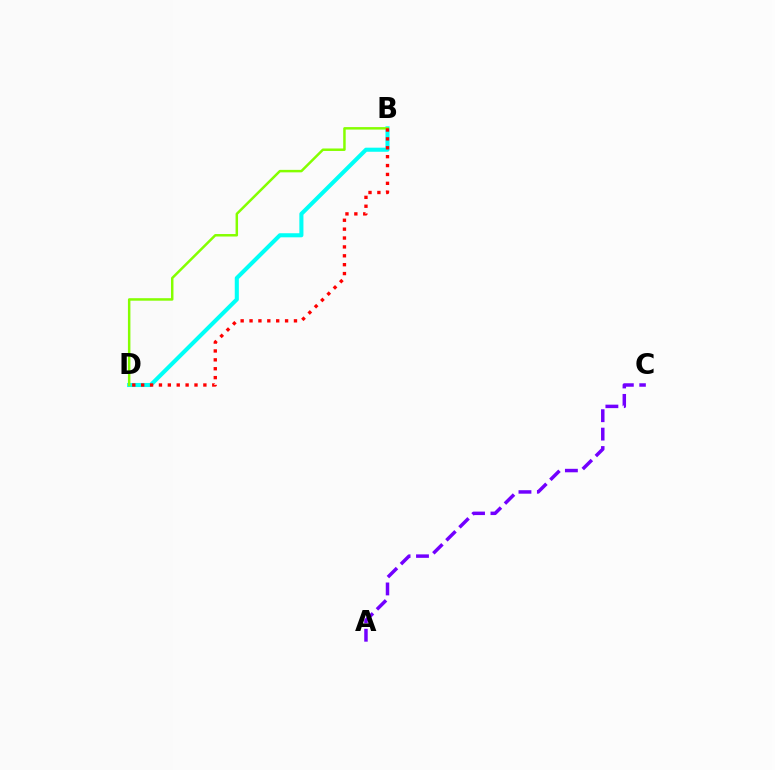{('A', 'C'): [{'color': '#7200ff', 'line_style': 'dashed', 'thickness': 2.5}], ('B', 'D'): [{'color': '#00fff6', 'line_style': 'solid', 'thickness': 2.94}, {'color': '#84ff00', 'line_style': 'solid', 'thickness': 1.79}, {'color': '#ff0000', 'line_style': 'dotted', 'thickness': 2.41}]}